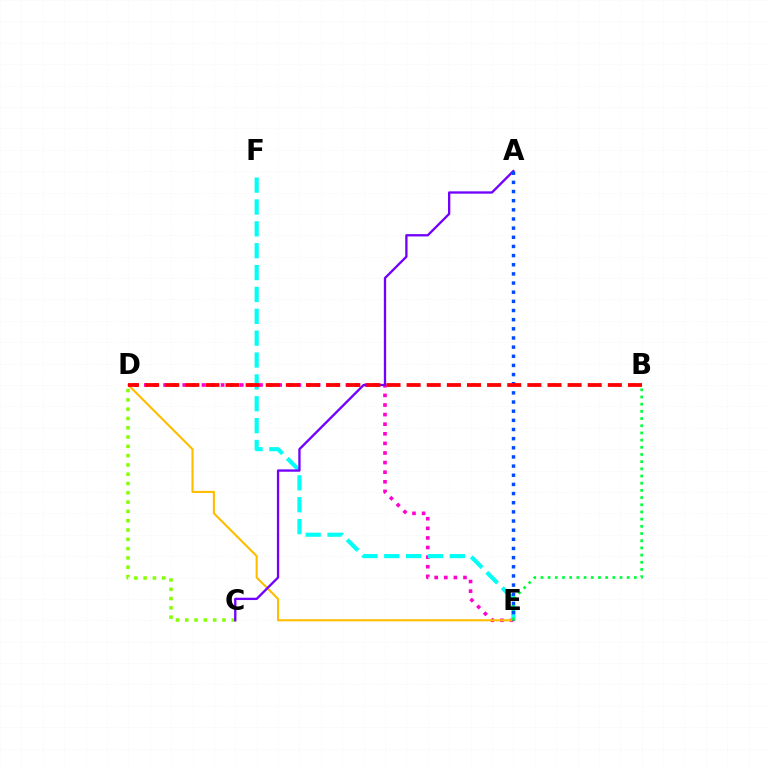{('D', 'E'): [{'color': '#ff00cf', 'line_style': 'dotted', 'thickness': 2.61}, {'color': '#ffbd00', 'line_style': 'solid', 'thickness': 1.53}], ('E', 'F'): [{'color': '#00fff6', 'line_style': 'dashed', 'thickness': 2.97}], ('C', 'D'): [{'color': '#84ff00', 'line_style': 'dotted', 'thickness': 2.53}], ('B', 'E'): [{'color': '#00ff39', 'line_style': 'dotted', 'thickness': 1.95}], ('A', 'C'): [{'color': '#7200ff', 'line_style': 'solid', 'thickness': 1.67}], ('A', 'E'): [{'color': '#004bff', 'line_style': 'dotted', 'thickness': 2.49}], ('B', 'D'): [{'color': '#ff0000', 'line_style': 'dashed', 'thickness': 2.73}]}